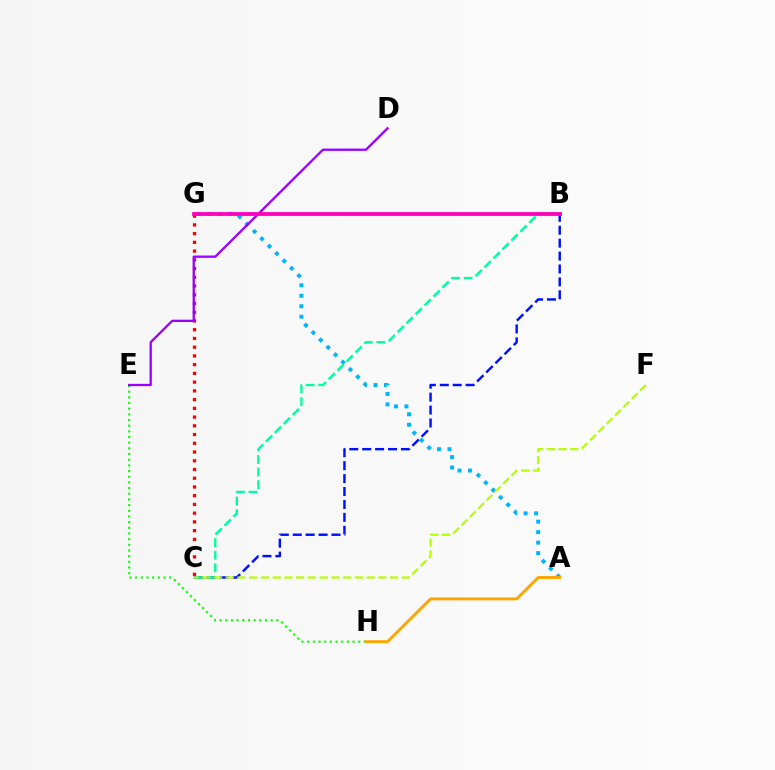{('E', 'H'): [{'color': '#08ff00', 'line_style': 'dotted', 'thickness': 1.54}], ('B', 'C'): [{'color': '#0010ff', 'line_style': 'dashed', 'thickness': 1.75}, {'color': '#00ff9d', 'line_style': 'dashed', 'thickness': 1.72}], ('A', 'G'): [{'color': '#00b5ff', 'line_style': 'dotted', 'thickness': 2.84}], ('C', 'G'): [{'color': '#ff0000', 'line_style': 'dotted', 'thickness': 2.37}], ('D', 'E'): [{'color': '#9b00ff', 'line_style': 'solid', 'thickness': 1.66}], ('C', 'F'): [{'color': '#b3ff00', 'line_style': 'dashed', 'thickness': 1.59}], ('A', 'H'): [{'color': '#ffa500', 'line_style': 'solid', 'thickness': 2.09}], ('B', 'G'): [{'color': '#ff00bd', 'line_style': 'solid', 'thickness': 2.74}]}